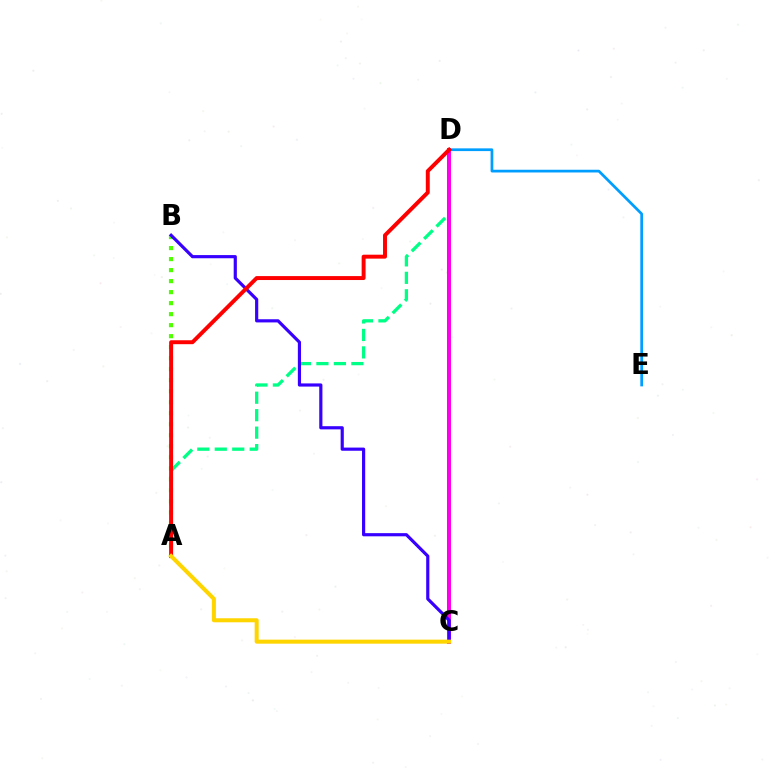{('A', 'B'): [{'color': '#4fff00', 'line_style': 'dotted', 'thickness': 2.99}], ('A', 'D'): [{'color': '#00ff86', 'line_style': 'dashed', 'thickness': 2.37}, {'color': '#ff0000', 'line_style': 'solid', 'thickness': 2.84}], ('C', 'D'): [{'color': '#ff00ed', 'line_style': 'solid', 'thickness': 2.89}], ('B', 'C'): [{'color': '#3700ff', 'line_style': 'solid', 'thickness': 2.28}], ('D', 'E'): [{'color': '#009eff', 'line_style': 'solid', 'thickness': 1.97}], ('A', 'C'): [{'color': '#ffd500', 'line_style': 'solid', 'thickness': 2.9}]}